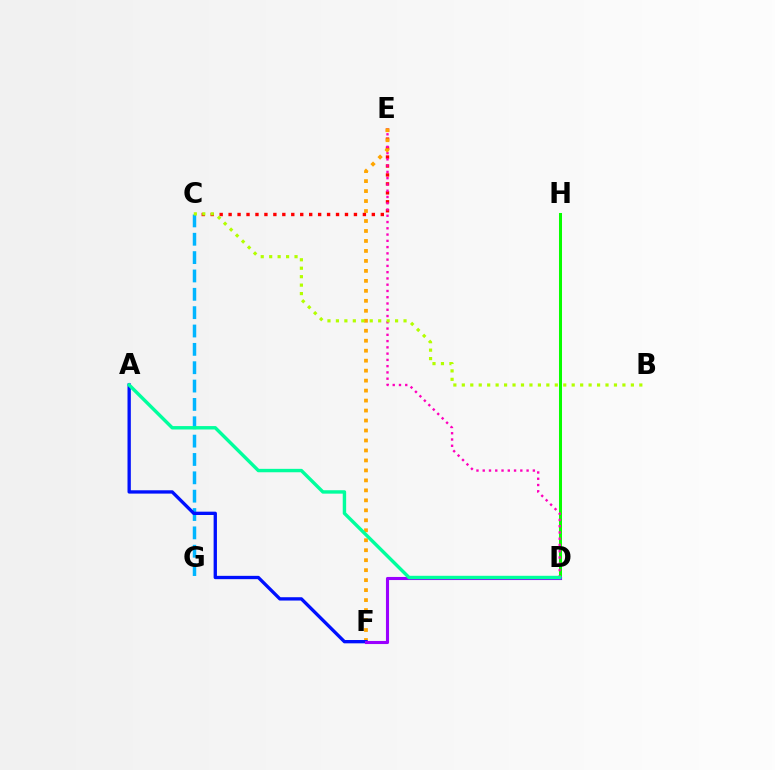{('C', 'E'): [{'color': '#ff0000', 'line_style': 'dotted', 'thickness': 2.43}], ('D', 'H'): [{'color': '#08ff00', 'line_style': 'solid', 'thickness': 2.18}], ('D', 'E'): [{'color': '#ff00bd', 'line_style': 'dotted', 'thickness': 1.7}], ('C', 'G'): [{'color': '#00b5ff', 'line_style': 'dashed', 'thickness': 2.49}], ('E', 'F'): [{'color': '#ffa500', 'line_style': 'dotted', 'thickness': 2.71}], ('A', 'F'): [{'color': '#0010ff', 'line_style': 'solid', 'thickness': 2.39}], ('B', 'C'): [{'color': '#b3ff00', 'line_style': 'dotted', 'thickness': 2.3}], ('D', 'F'): [{'color': '#9b00ff', 'line_style': 'solid', 'thickness': 2.23}], ('A', 'D'): [{'color': '#00ff9d', 'line_style': 'solid', 'thickness': 2.46}]}